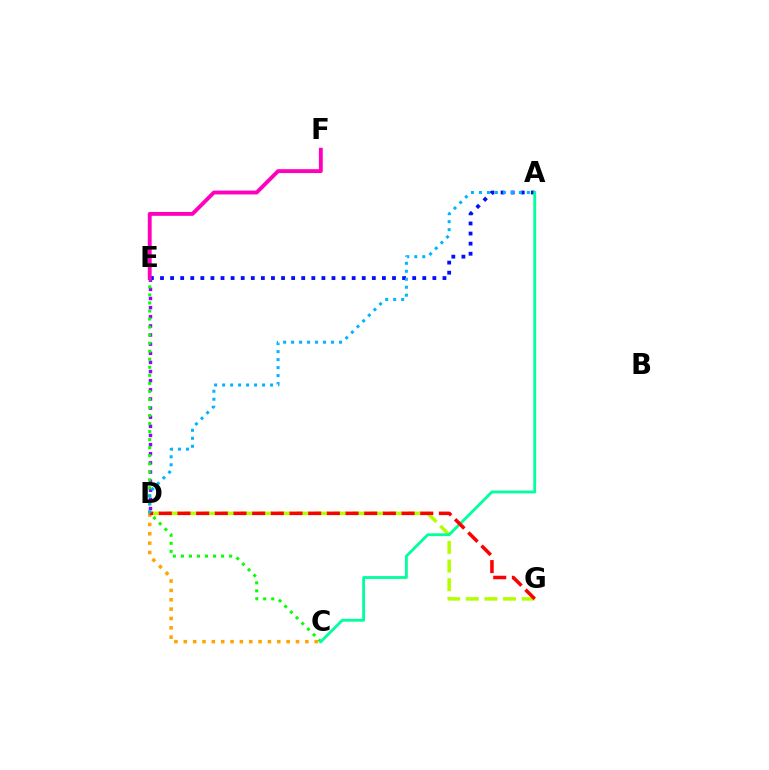{('D', 'E'): [{'color': '#9b00ff', 'line_style': 'dotted', 'thickness': 2.48}], ('A', 'E'): [{'color': '#0010ff', 'line_style': 'dotted', 'thickness': 2.74}], ('C', 'E'): [{'color': '#08ff00', 'line_style': 'dotted', 'thickness': 2.18}], ('C', 'D'): [{'color': '#ffa500', 'line_style': 'dotted', 'thickness': 2.54}], ('E', 'F'): [{'color': '#ff00bd', 'line_style': 'solid', 'thickness': 2.79}], ('D', 'G'): [{'color': '#b3ff00', 'line_style': 'dashed', 'thickness': 2.53}, {'color': '#ff0000', 'line_style': 'dashed', 'thickness': 2.54}], ('A', 'C'): [{'color': '#00ff9d', 'line_style': 'solid', 'thickness': 2.03}], ('A', 'D'): [{'color': '#00b5ff', 'line_style': 'dotted', 'thickness': 2.17}]}